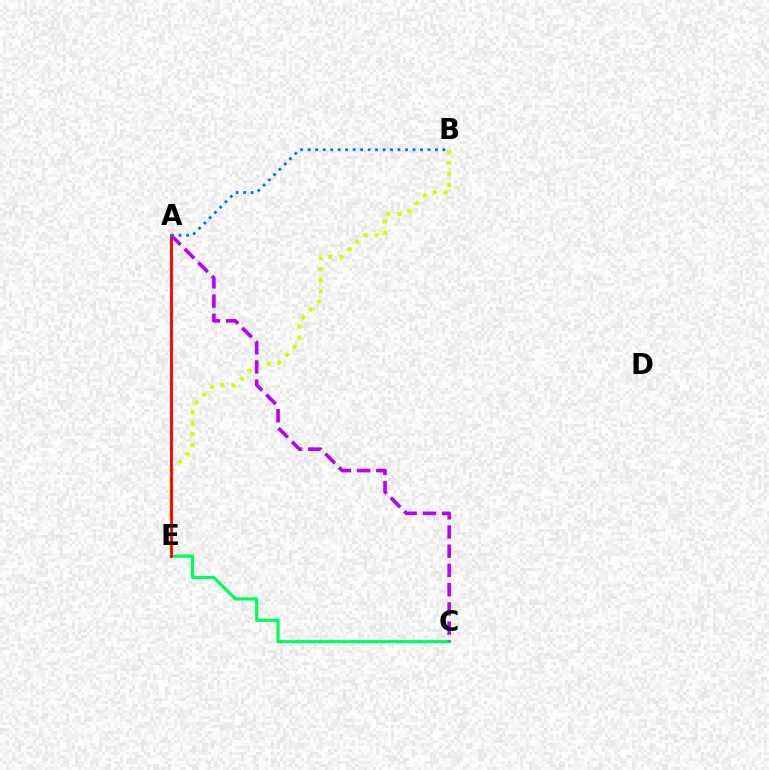{('C', 'E'): [{'color': '#00ff5c', 'line_style': 'solid', 'thickness': 2.31}], ('B', 'E'): [{'color': '#d1ff00', 'line_style': 'dotted', 'thickness': 3.0}], ('A', 'E'): [{'color': '#ff0000', 'line_style': 'solid', 'thickness': 2.06}], ('A', 'C'): [{'color': '#b900ff', 'line_style': 'dashed', 'thickness': 2.61}], ('A', 'B'): [{'color': '#0074ff', 'line_style': 'dotted', 'thickness': 2.03}]}